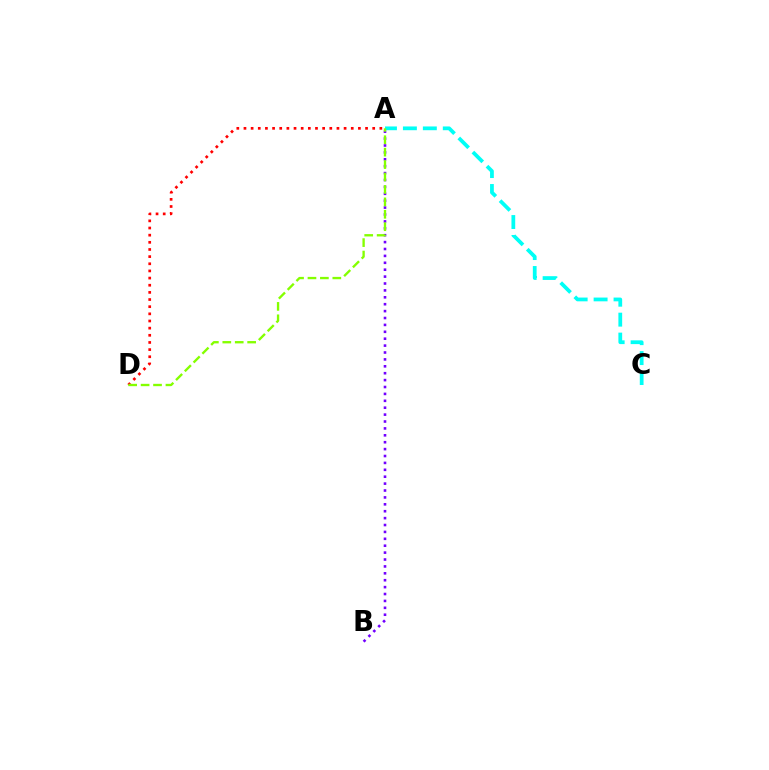{('A', 'C'): [{'color': '#00fff6', 'line_style': 'dashed', 'thickness': 2.71}], ('A', 'B'): [{'color': '#7200ff', 'line_style': 'dotted', 'thickness': 1.87}], ('A', 'D'): [{'color': '#ff0000', 'line_style': 'dotted', 'thickness': 1.94}, {'color': '#84ff00', 'line_style': 'dashed', 'thickness': 1.69}]}